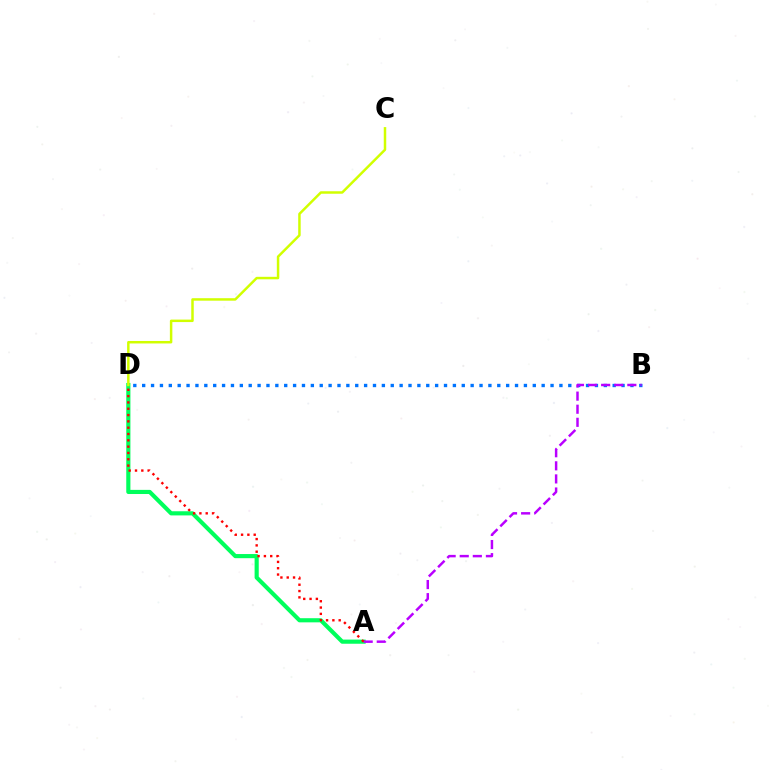{('A', 'D'): [{'color': '#00ff5c', 'line_style': 'solid', 'thickness': 2.98}, {'color': '#ff0000', 'line_style': 'dotted', 'thickness': 1.72}], ('B', 'D'): [{'color': '#0074ff', 'line_style': 'dotted', 'thickness': 2.41}], ('A', 'B'): [{'color': '#b900ff', 'line_style': 'dashed', 'thickness': 1.78}], ('C', 'D'): [{'color': '#d1ff00', 'line_style': 'solid', 'thickness': 1.79}]}